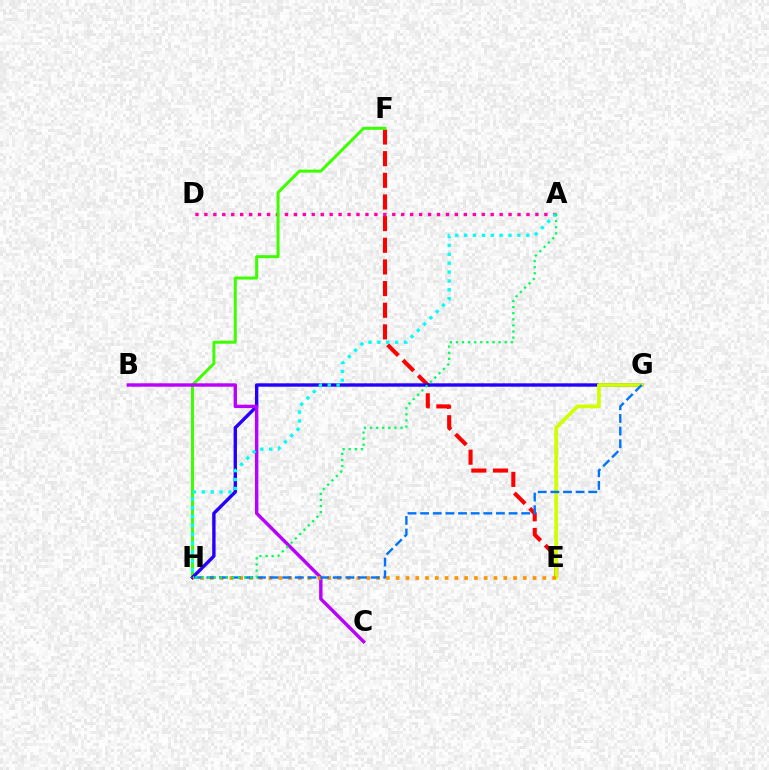{('E', 'F'): [{'color': '#ff0000', 'line_style': 'dashed', 'thickness': 2.94}], ('A', 'D'): [{'color': '#ff00ac', 'line_style': 'dotted', 'thickness': 2.43}], ('F', 'H'): [{'color': '#3dff00', 'line_style': 'solid', 'thickness': 2.16}], ('G', 'H'): [{'color': '#2500ff', 'line_style': 'solid', 'thickness': 2.43}, {'color': '#0074ff', 'line_style': 'dashed', 'thickness': 1.72}], ('E', 'G'): [{'color': '#d1ff00', 'line_style': 'solid', 'thickness': 2.68}], ('B', 'C'): [{'color': '#b900ff', 'line_style': 'solid', 'thickness': 2.44}], ('A', 'H'): [{'color': '#00fff6', 'line_style': 'dotted', 'thickness': 2.41}, {'color': '#00ff5c', 'line_style': 'dotted', 'thickness': 1.66}], ('E', 'H'): [{'color': '#ff9400', 'line_style': 'dotted', 'thickness': 2.66}]}